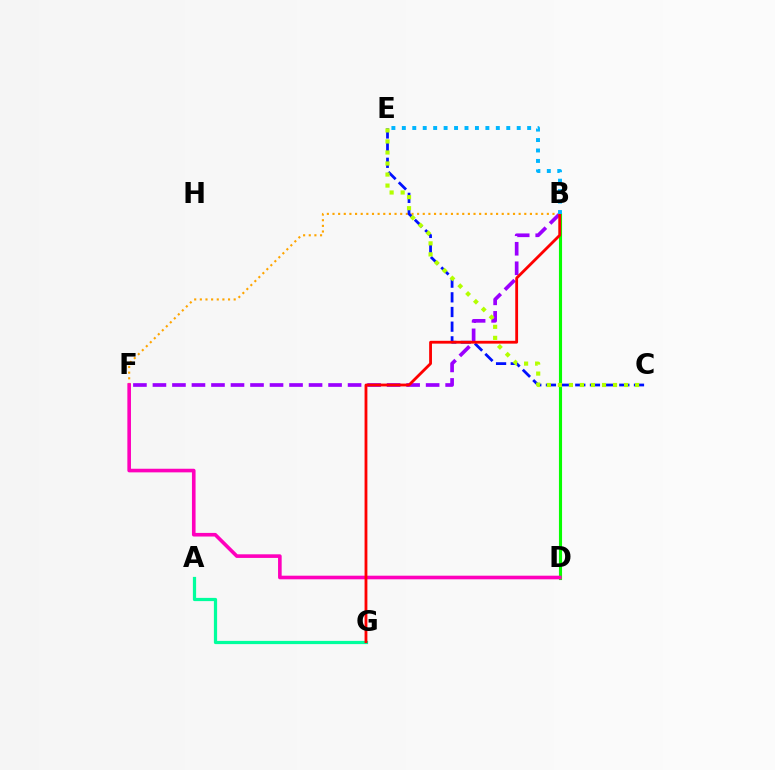{('B', 'D'): [{'color': '#08ff00', 'line_style': 'solid', 'thickness': 2.24}], ('B', 'F'): [{'color': '#9b00ff', 'line_style': 'dashed', 'thickness': 2.65}, {'color': '#ffa500', 'line_style': 'dotted', 'thickness': 1.53}], ('D', 'F'): [{'color': '#ff00bd', 'line_style': 'solid', 'thickness': 2.6}], ('C', 'E'): [{'color': '#0010ff', 'line_style': 'dashed', 'thickness': 1.99}, {'color': '#b3ff00', 'line_style': 'dotted', 'thickness': 3.0}], ('A', 'G'): [{'color': '#00ff9d', 'line_style': 'solid', 'thickness': 2.32}], ('B', 'G'): [{'color': '#ff0000', 'line_style': 'solid', 'thickness': 2.03}], ('B', 'E'): [{'color': '#00b5ff', 'line_style': 'dotted', 'thickness': 2.84}]}